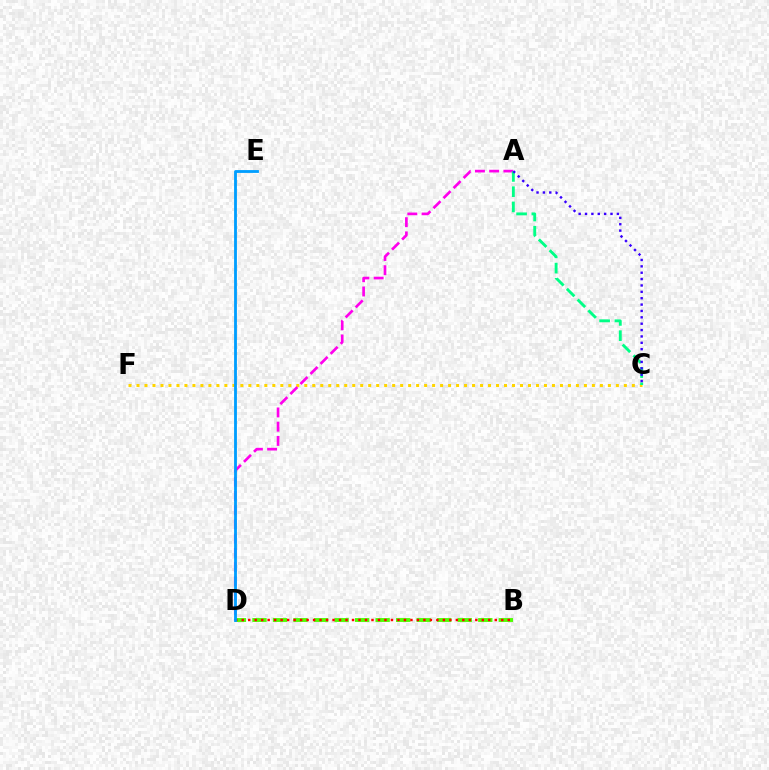{('C', 'F'): [{'color': '#ffd500', 'line_style': 'dotted', 'thickness': 2.17}], ('B', 'D'): [{'color': '#4fff00', 'line_style': 'dashed', 'thickness': 2.79}, {'color': '#ff0000', 'line_style': 'dotted', 'thickness': 1.76}], ('A', 'D'): [{'color': '#ff00ed', 'line_style': 'dashed', 'thickness': 1.93}], ('A', 'C'): [{'color': '#00ff86', 'line_style': 'dashed', 'thickness': 2.07}, {'color': '#3700ff', 'line_style': 'dotted', 'thickness': 1.73}], ('D', 'E'): [{'color': '#009eff', 'line_style': 'solid', 'thickness': 2.03}]}